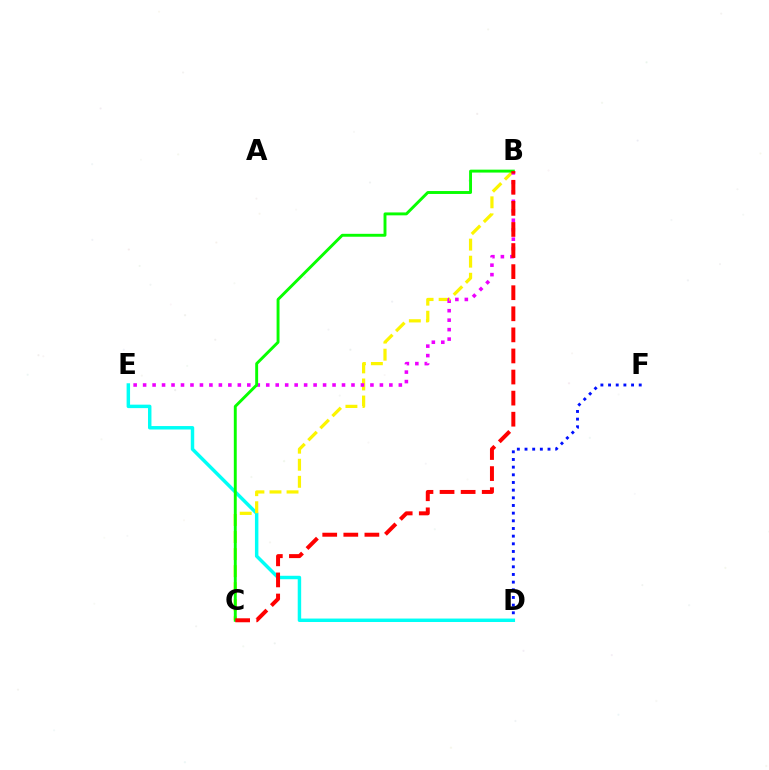{('D', 'F'): [{'color': '#0010ff', 'line_style': 'dotted', 'thickness': 2.08}], ('D', 'E'): [{'color': '#00fff6', 'line_style': 'solid', 'thickness': 2.49}], ('B', 'C'): [{'color': '#fcf500', 'line_style': 'dashed', 'thickness': 2.32}, {'color': '#08ff00', 'line_style': 'solid', 'thickness': 2.1}, {'color': '#ff0000', 'line_style': 'dashed', 'thickness': 2.86}], ('B', 'E'): [{'color': '#ee00ff', 'line_style': 'dotted', 'thickness': 2.57}]}